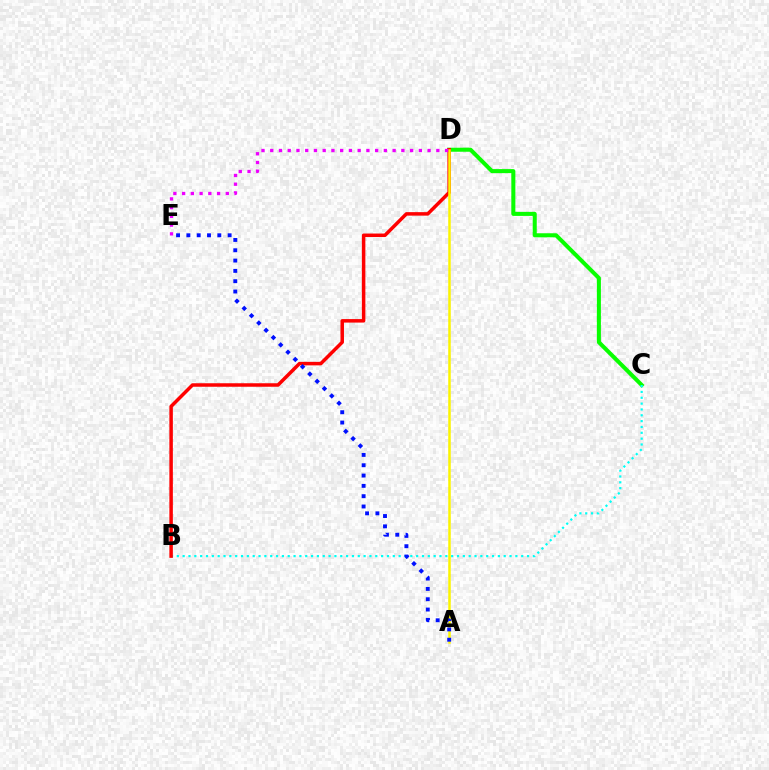{('C', 'D'): [{'color': '#08ff00', 'line_style': 'solid', 'thickness': 2.91}], ('B', 'C'): [{'color': '#00fff6', 'line_style': 'dotted', 'thickness': 1.59}], ('B', 'D'): [{'color': '#ff0000', 'line_style': 'solid', 'thickness': 2.52}], ('A', 'D'): [{'color': '#fcf500', 'line_style': 'solid', 'thickness': 1.81}], ('A', 'E'): [{'color': '#0010ff', 'line_style': 'dotted', 'thickness': 2.8}], ('D', 'E'): [{'color': '#ee00ff', 'line_style': 'dotted', 'thickness': 2.38}]}